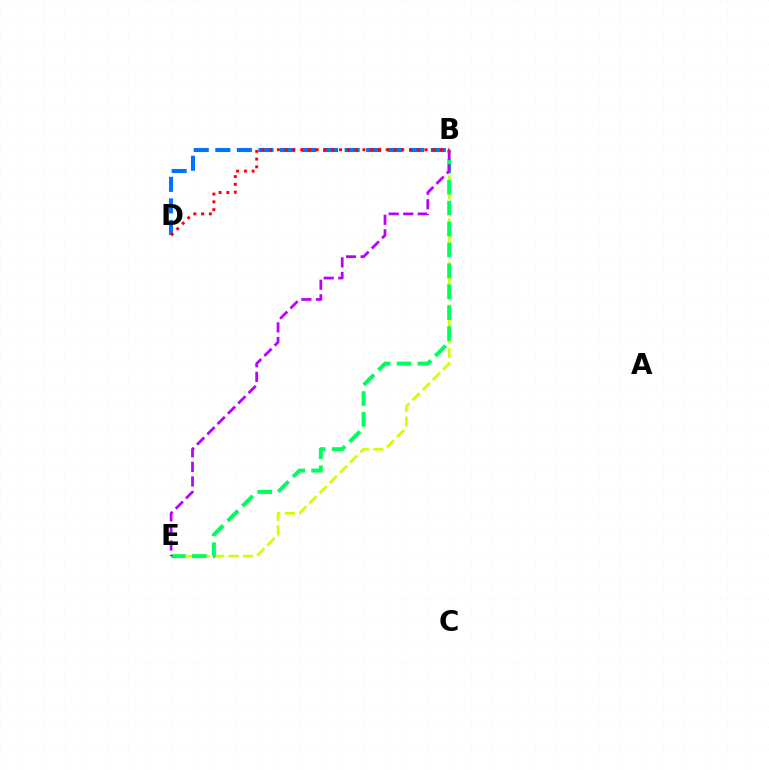{('B', 'E'): [{'color': '#d1ff00', 'line_style': 'dashed', 'thickness': 1.96}, {'color': '#00ff5c', 'line_style': 'dashed', 'thickness': 2.84}, {'color': '#b900ff', 'line_style': 'dashed', 'thickness': 1.98}], ('B', 'D'): [{'color': '#0074ff', 'line_style': 'dashed', 'thickness': 2.93}, {'color': '#ff0000', 'line_style': 'dotted', 'thickness': 2.11}]}